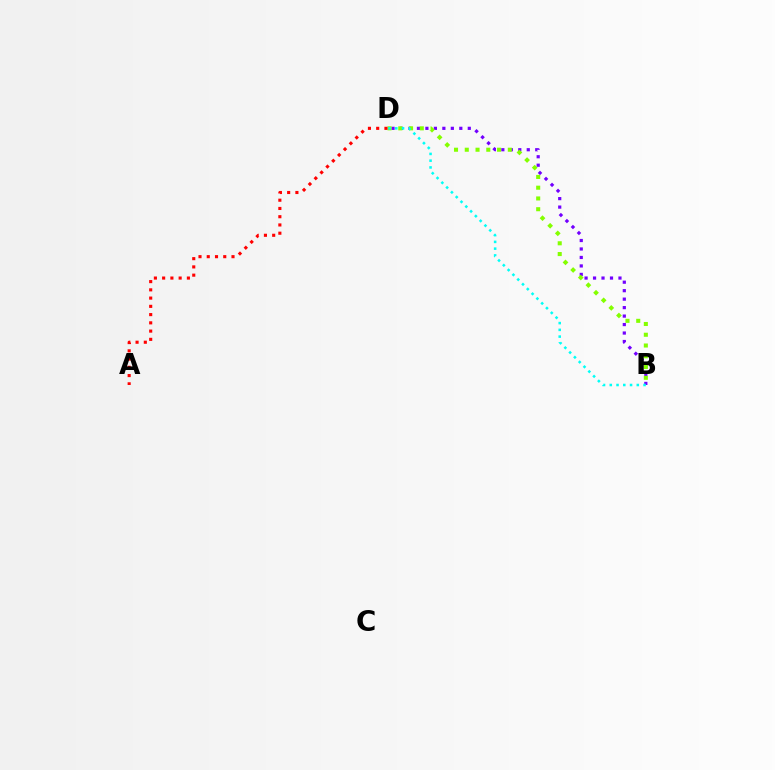{('B', 'D'): [{'color': '#7200ff', 'line_style': 'dotted', 'thickness': 2.3}, {'color': '#84ff00', 'line_style': 'dotted', 'thickness': 2.92}, {'color': '#00fff6', 'line_style': 'dotted', 'thickness': 1.84}], ('A', 'D'): [{'color': '#ff0000', 'line_style': 'dotted', 'thickness': 2.24}]}